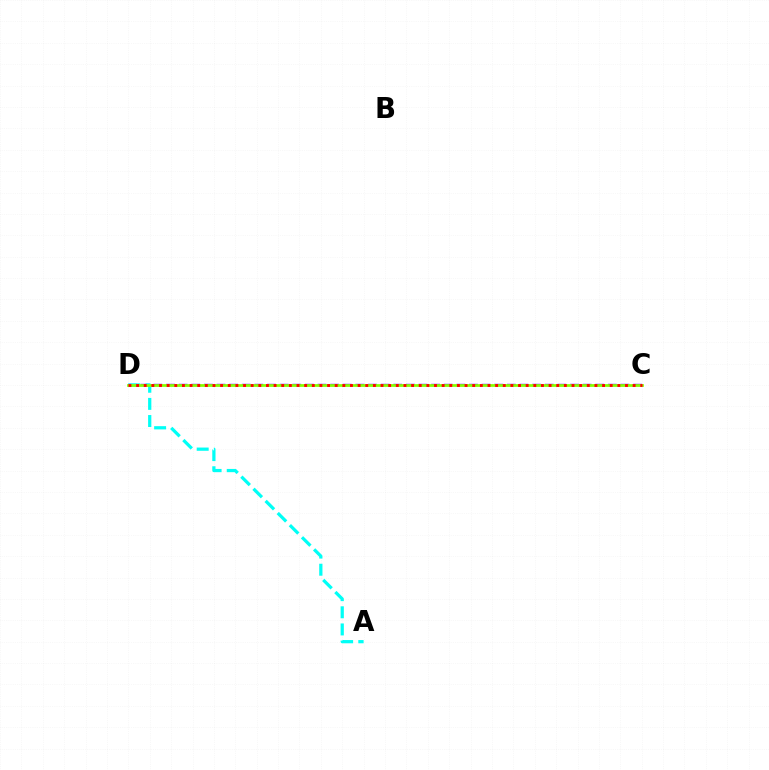{('C', 'D'): [{'color': '#7200ff', 'line_style': 'dashed', 'thickness': 1.71}, {'color': '#84ff00', 'line_style': 'solid', 'thickness': 1.97}, {'color': '#ff0000', 'line_style': 'dotted', 'thickness': 2.08}], ('A', 'D'): [{'color': '#00fff6', 'line_style': 'dashed', 'thickness': 2.33}]}